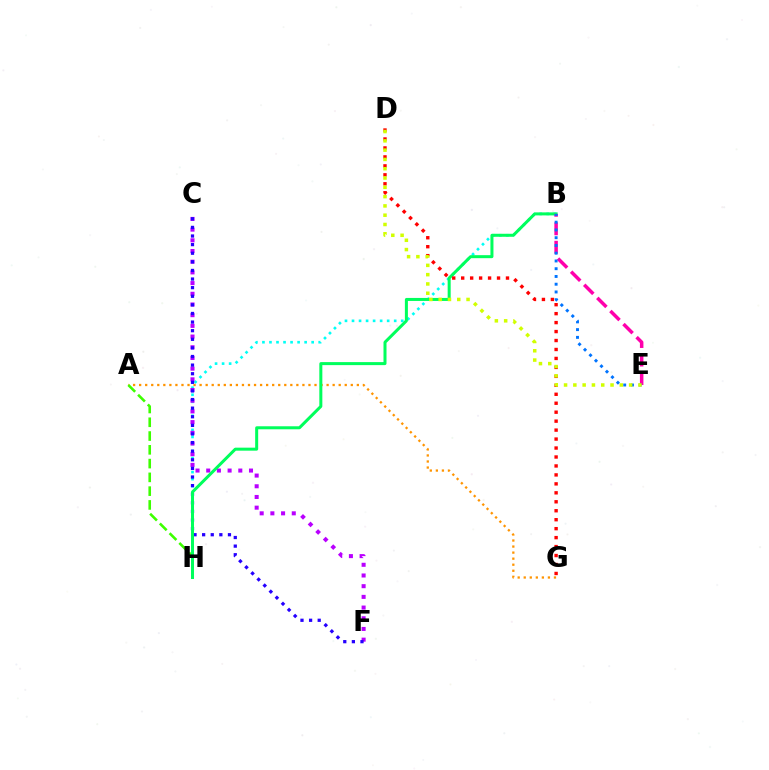{('A', 'G'): [{'color': '#ff9400', 'line_style': 'dotted', 'thickness': 1.64}], ('B', 'H'): [{'color': '#00fff6', 'line_style': 'dotted', 'thickness': 1.91}, {'color': '#00ff5c', 'line_style': 'solid', 'thickness': 2.17}], ('A', 'H'): [{'color': '#3dff00', 'line_style': 'dashed', 'thickness': 1.87}], ('C', 'F'): [{'color': '#b900ff', 'line_style': 'dotted', 'thickness': 2.91}, {'color': '#2500ff', 'line_style': 'dotted', 'thickness': 2.34}], ('D', 'G'): [{'color': '#ff0000', 'line_style': 'dotted', 'thickness': 2.43}], ('B', 'E'): [{'color': '#ff00ac', 'line_style': 'dashed', 'thickness': 2.52}, {'color': '#0074ff', 'line_style': 'dotted', 'thickness': 2.11}], ('D', 'E'): [{'color': '#d1ff00', 'line_style': 'dotted', 'thickness': 2.53}]}